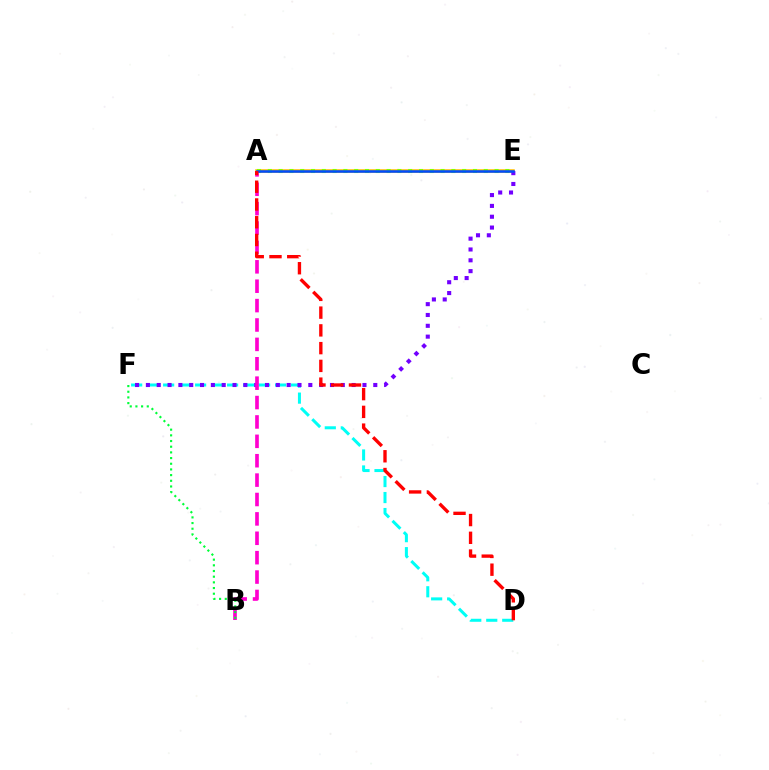{('A', 'E'): [{'color': '#ffbd00', 'line_style': 'solid', 'thickness': 2.53}, {'color': '#84ff00', 'line_style': 'dotted', 'thickness': 2.93}, {'color': '#004bff', 'line_style': 'solid', 'thickness': 1.84}], ('D', 'F'): [{'color': '#00fff6', 'line_style': 'dashed', 'thickness': 2.17}], ('E', 'F'): [{'color': '#7200ff', 'line_style': 'dotted', 'thickness': 2.94}], ('A', 'B'): [{'color': '#ff00cf', 'line_style': 'dashed', 'thickness': 2.63}], ('B', 'F'): [{'color': '#00ff39', 'line_style': 'dotted', 'thickness': 1.54}], ('A', 'D'): [{'color': '#ff0000', 'line_style': 'dashed', 'thickness': 2.41}]}